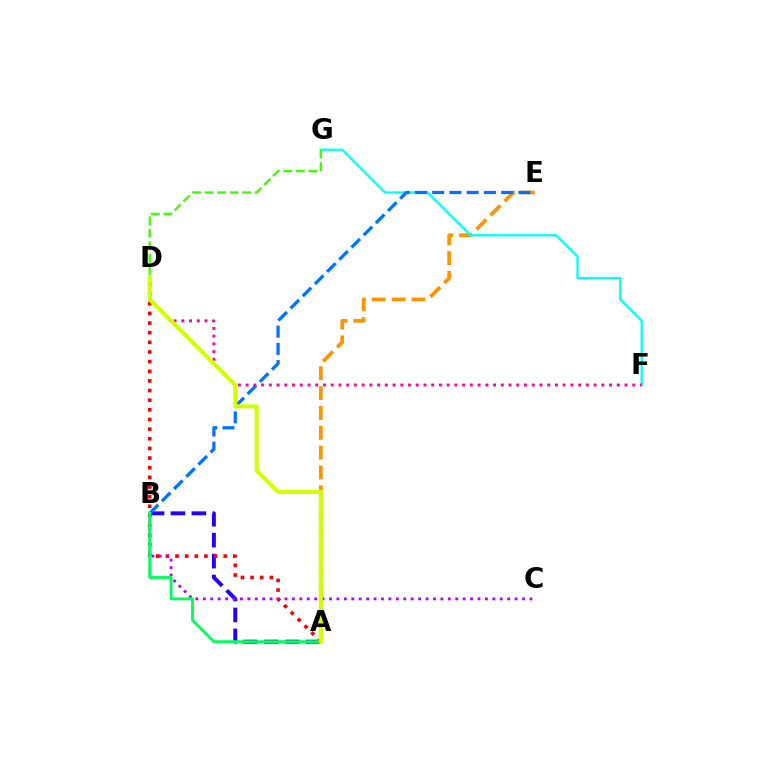{('A', 'E'): [{'color': '#ff9400', 'line_style': 'dashed', 'thickness': 2.7}], ('A', 'B'): [{'color': '#2500ff', 'line_style': 'dashed', 'thickness': 2.84}, {'color': '#00ff5c', 'line_style': 'solid', 'thickness': 2.07}], ('F', 'G'): [{'color': '#00fff6', 'line_style': 'solid', 'thickness': 1.63}], ('A', 'D'): [{'color': '#ff0000', 'line_style': 'dotted', 'thickness': 2.62}, {'color': '#d1ff00', 'line_style': 'solid', 'thickness': 2.9}], ('B', 'C'): [{'color': '#b900ff', 'line_style': 'dotted', 'thickness': 2.02}], ('B', 'E'): [{'color': '#0074ff', 'line_style': 'dashed', 'thickness': 2.34}], ('D', 'F'): [{'color': '#ff00ac', 'line_style': 'dotted', 'thickness': 2.1}], ('D', 'G'): [{'color': '#3dff00', 'line_style': 'dashed', 'thickness': 1.7}]}